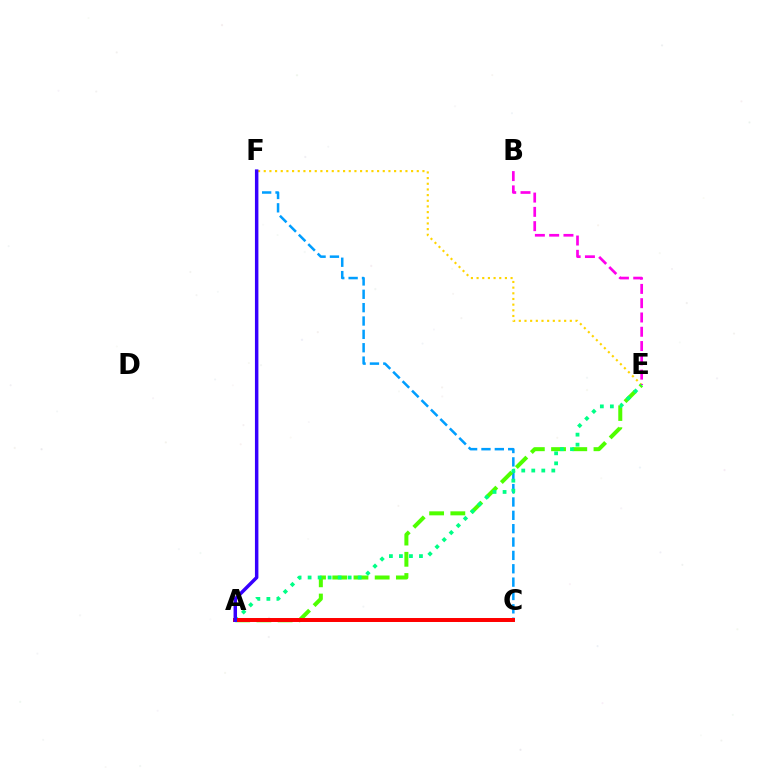{('E', 'F'): [{'color': '#ffd500', 'line_style': 'dotted', 'thickness': 1.54}], ('C', 'F'): [{'color': '#009eff', 'line_style': 'dashed', 'thickness': 1.81}], ('B', 'E'): [{'color': '#ff00ed', 'line_style': 'dashed', 'thickness': 1.94}], ('A', 'E'): [{'color': '#4fff00', 'line_style': 'dashed', 'thickness': 2.88}, {'color': '#00ff86', 'line_style': 'dotted', 'thickness': 2.72}], ('A', 'C'): [{'color': '#ff0000', 'line_style': 'solid', 'thickness': 2.86}], ('A', 'F'): [{'color': '#3700ff', 'line_style': 'solid', 'thickness': 2.5}]}